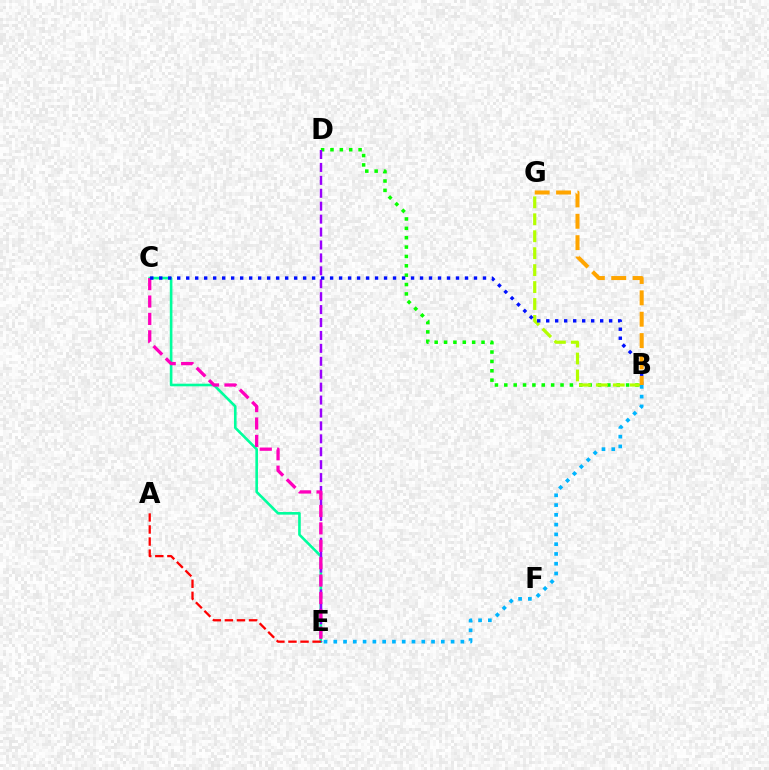{('B', 'D'): [{'color': '#08ff00', 'line_style': 'dotted', 'thickness': 2.55}], ('C', 'E'): [{'color': '#00ff9d', 'line_style': 'solid', 'thickness': 1.88}, {'color': '#ff00bd', 'line_style': 'dashed', 'thickness': 2.36}], ('D', 'E'): [{'color': '#9b00ff', 'line_style': 'dashed', 'thickness': 1.76}], ('B', 'G'): [{'color': '#b3ff00', 'line_style': 'dashed', 'thickness': 2.3}, {'color': '#ffa500', 'line_style': 'dashed', 'thickness': 2.9}], ('A', 'E'): [{'color': '#ff0000', 'line_style': 'dashed', 'thickness': 1.64}], ('B', 'E'): [{'color': '#00b5ff', 'line_style': 'dotted', 'thickness': 2.66}], ('B', 'C'): [{'color': '#0010ff', 'line_style': 'dotted', 'thickness': 2.44}]}